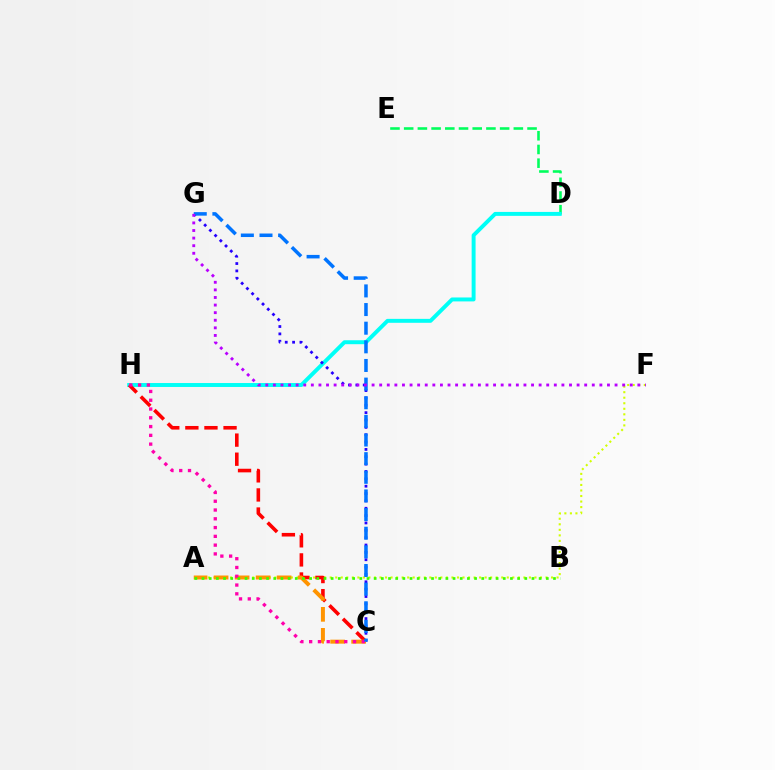{('D', 'E'): [{'color': '#00ff5c', 'line_style': 'dashed', 'thickness': 1.86}], ('D', 'H'): [{'color': '#00fff6', 'line_style': 'solid', 'thickness': 2.83}], ('A', 'F'): [{'color': '#d1ff00', 'line_style': 'dotted', 'thickness': 1.5}], ('C', 'H'): [{'color': '#ff0000', 'line_style': 'dashed', 'thickness': 2.59}, {'color': '#ff00ac', 'line_style': 'dotted', 'thickness': 2.38}], ('C', 'G'): [{'color': '#2500ff', 'line_style': 'dotted', 'thickness': 2.0}, {'color': '#0074ff', 'line_style': 'dashed', 'thickness': 2.53}], ('A', 'C'): [{'color': '#ff9400', 'line_style': 'dashed', 'thickness': 2.86}], ('A', 'B'): [{'color': '#3dff00', 'line_style': 'dotted', 'thickness': 1.95}], ('F', 'G'): [{'color': '#b900ff', 'line_style': 'dotted', 'thickness': 2.06}]}